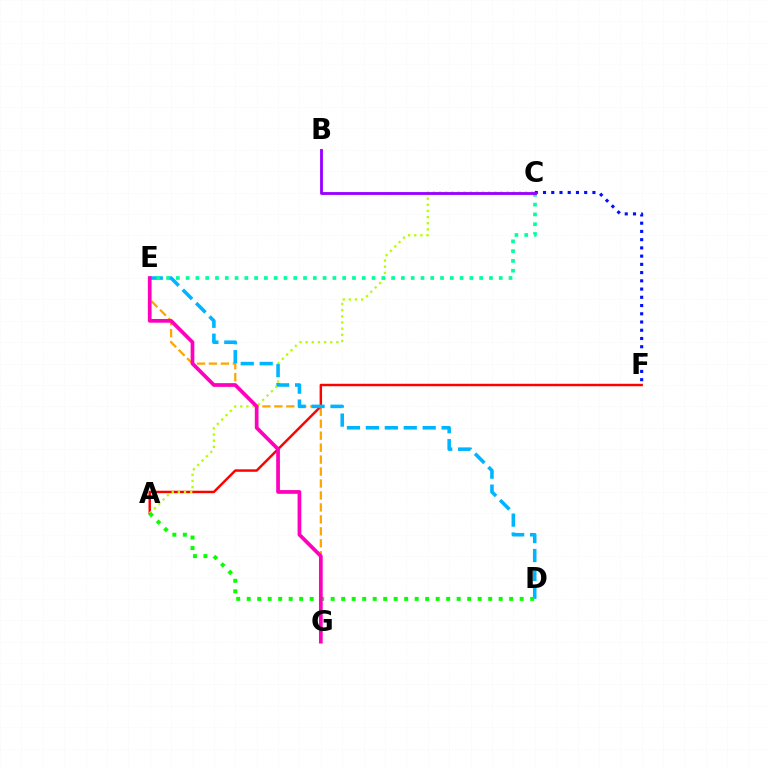{('C', 'F'): [{'color': '#0010ff', 'line_style': 'dotted', 'thickness': 2.24}], ('E', 'G'): [{'color': '#ffa500', 'line_style': 'dashed', 'thickness': 1.62}, {'color': '#ff00bd', 'line_style': 'solid', 'thickness': 2.68}], ('A', 'F'): [{'color': '#ff0000', 'line_style': 'solid', 'thickness': 1.77}], ('A', 'C'): [{'color': '#b3ff00', 'line_style': 'dotted', 'thickness': 1.67}], ('D', 'E'): [{'color': '#00b5ff', 'line_style': 'dashed', 'thickness': 2.57}], ('C', 'E'): [{'color': '#00ff9d', 'line_style': 'dotted', 'thickness': 2.66}], ('B', 'C'): [{'color': '#9b00ff', 'line_style': 'solid', 'thickness': 2.05}], ('A', 'D'): [{'color': '#08ff00', 'line_style': 'dotted', 'thickness': 2.85}]}